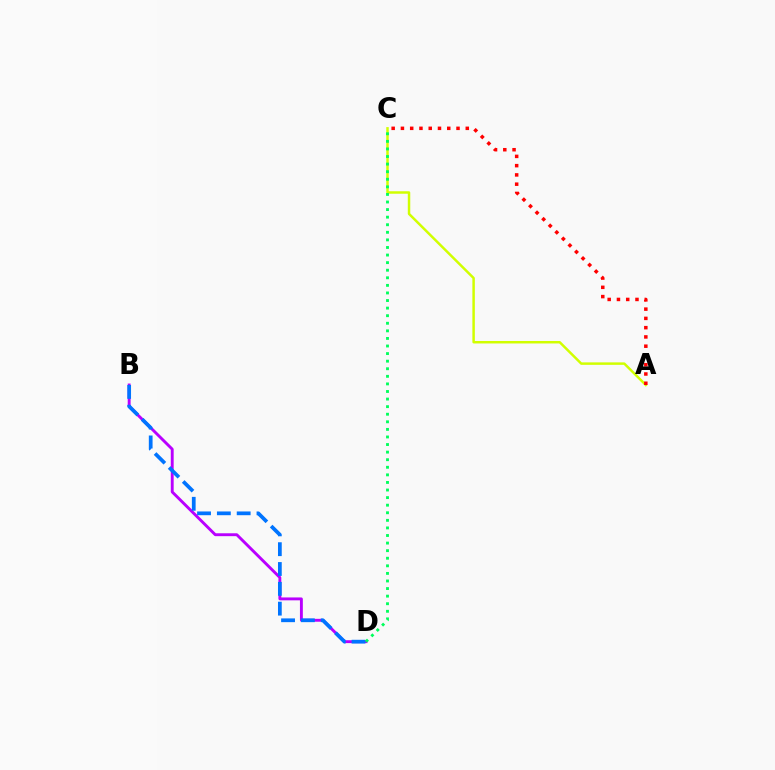{('B', 'D'): [{'color': '#b900ff', 'line_style': 'solid', 'thickness': 2.08}, {'color': '#0074ff', 'line_style': 'dashed', 'thickness': 2.69}], ('A', 'C'): [{'color': '#d1ff00', 'line_style': 'solid', 'thickness': 1.78}, {'color': '#ff0000', 'line_style': 'dotted', 'thickness': 2.52}], ('C', 'D'): [{'color': '#00ff5c', 'line_style': 'dotted', 'thickness': 2.06}]}